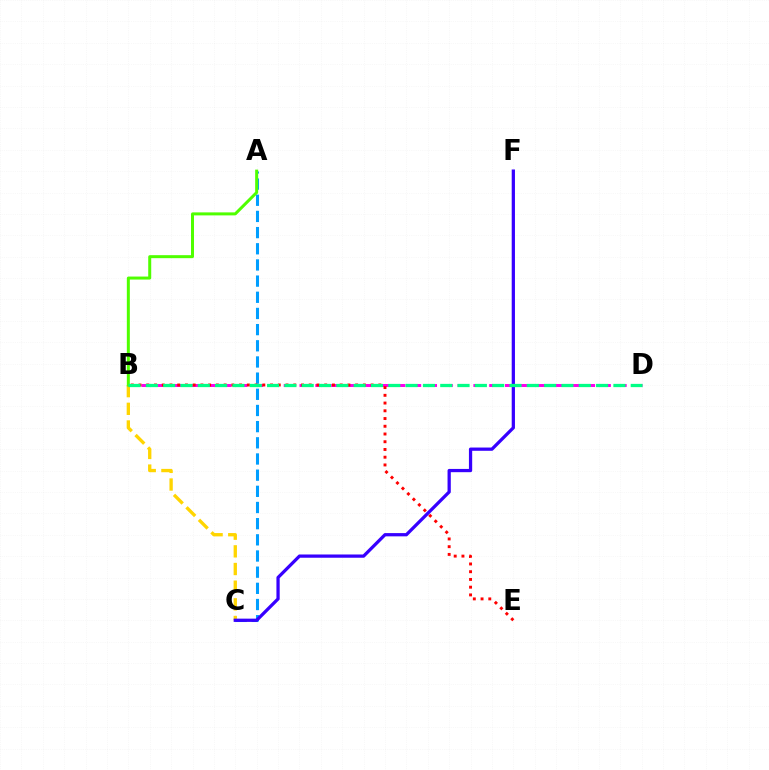{('B', 'C'): [{'color': '#ffd500', 'line_style': 'dashed', 'thickness': 2.4}], ('A', 'C'): [{'color': '#009eff', 'line_style': 'dashed', 'thickness': 2.2}], ('B', 'D'): [{'color': '#ff00ed', 'line_style': 'dashed', 'thickness': 2.15}, {'color': '#00ff86', 'line_style': 'dashed', 'thickness': 2.35}], ('A', 'B'): [{'color': '#4fff00', 'line_style': 'solid', 'thickness': 2.16}], ('B', 'E'): [{'color': '#ff0000', 'line_style': 'dotted', 'thickness': 2.1}], ('C', 'F'): [{'color': '#3700ff', 'line_style': 'solid', 'thickness': 2.34}]}